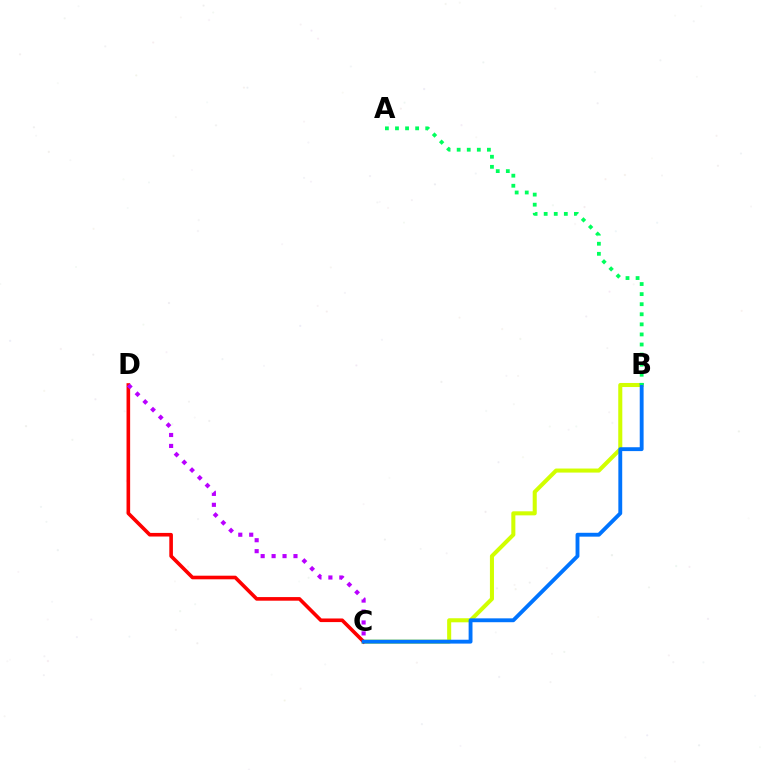{('B', 'C'): [{'color': '#d1ff00', 'line_style': 'solid', 'thickness': 2.92}, {'color': '#0074ff', 'line_style': 'solid', 'thickness': 2.78}], ('C', 'D'): [{'color': '#ff0000', 'line_style': 'solid', 'thickness': 2.6}, {'color': '#b900ff', 'line_style': 'dotted', 'thickness': 2.97}], ('A', 'B'): [{'color': '#00ff5c', 'line_style': 'dotted', 'thickness': 2.74}]}